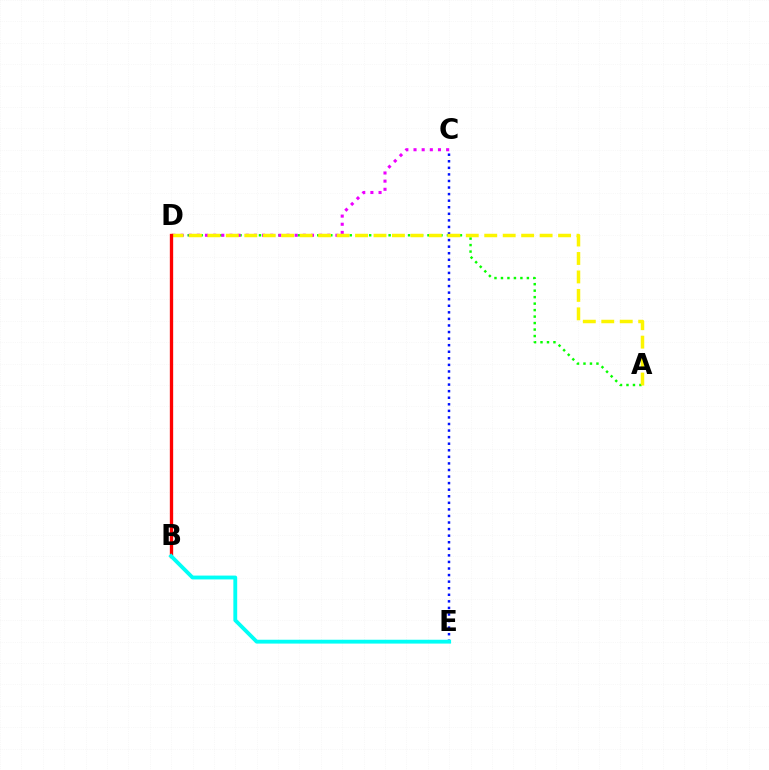{('A', 'D'): [{'color': '#08ff00', 'line_style': 'dotted', 'thickness': 1.76}, {'color': '#fcf500', 'line_style': 'dashed', 'thickness': 2.51}], ('C', 'E'): [{'color': '#0010ff', 'line_style': 'dotted', 'thickness': 1.78}], ('C', 'D'): [{'color': '#ee00ff', 'line_style': 'dotted', 'thickness': 2.21}], ('B', 'D'): [{'color': '#ff0000', 'line_style': 'solid', 'thickness': 2.4}], ('B', 'E'): [{'color': '#00fff6', 'line_style': 'solid', 'thickness': 2.77}]}